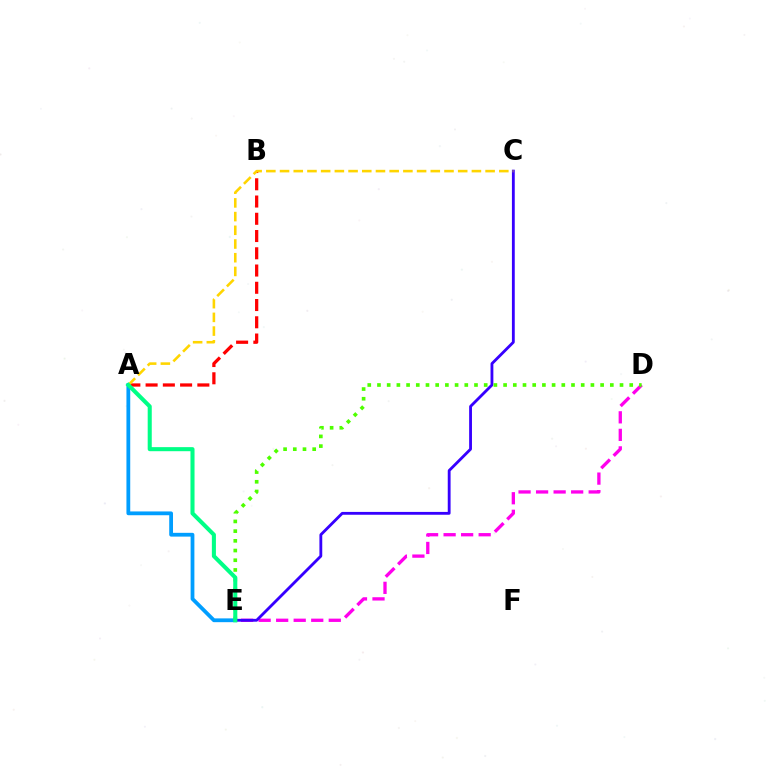{('A', 'E'): [{'color': '#009eff', 'line_style': 'solid', 'thickness': 2.72}, {'color': '#00ff86', 'line_style': 'solid', 'thickness': 2.92}], ('D', 'E'): [{'color': '#ff00ed', 'line_style': 'dashed', 'thickness': 2.38}, {'color': '#4fff00', 'line_style': 'dotted', 'thickness': 2.64}], ('A', 'B'): [{'color': '#ff0000', 'line_style': 'dashed', 'thickness': 2.34}], ('C', 'E'): [{'color': '#3700ff', 'line_style': 'solid', 'thickness': 2.04}], ('A', 'C'): [{'color': '#ffd500', 'line_style': 'dashed', 'thickness': 1.86}]}